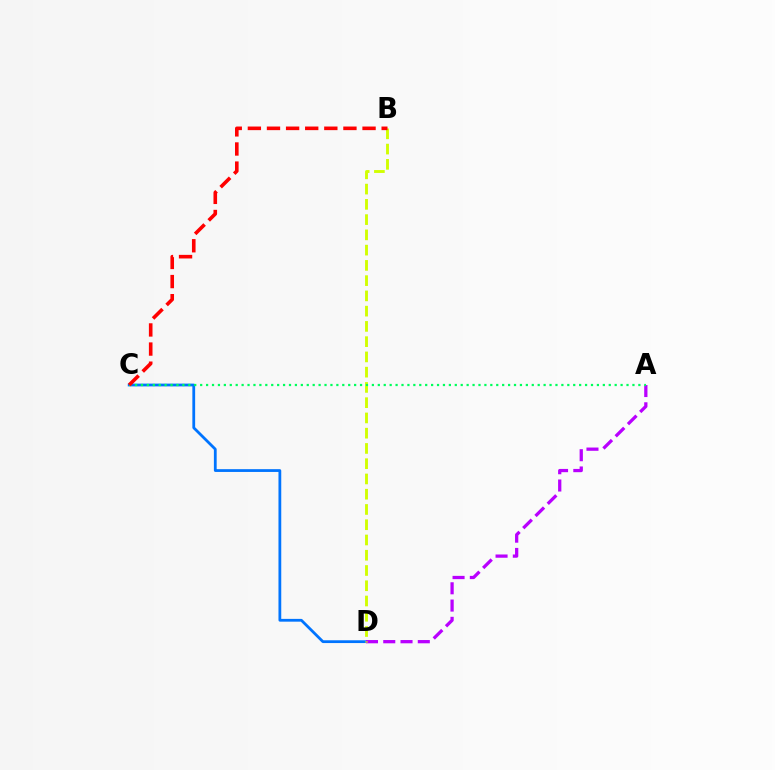{('C', 'D'): [{'color': '#0074ff', 'line_style': 'solid', 'thickness': 2.0}], ('A', 'D'): [{'color': '#b900ff', 'line_style': 'dashed', 'thickness': 2.35}], ('B', 'D'): [{'color': '#d1ff00', 'line_style': 'dashed', 'thickness': 2.07}], ('A', 'C'): [{'color': '#00ff5c', 'line_style': 'dotted', 'thickness': 1.61}], ('B', 'C'): [{'color': '#ff0000', 'line_style': 'dashed', 'thickness': 2.6}]}